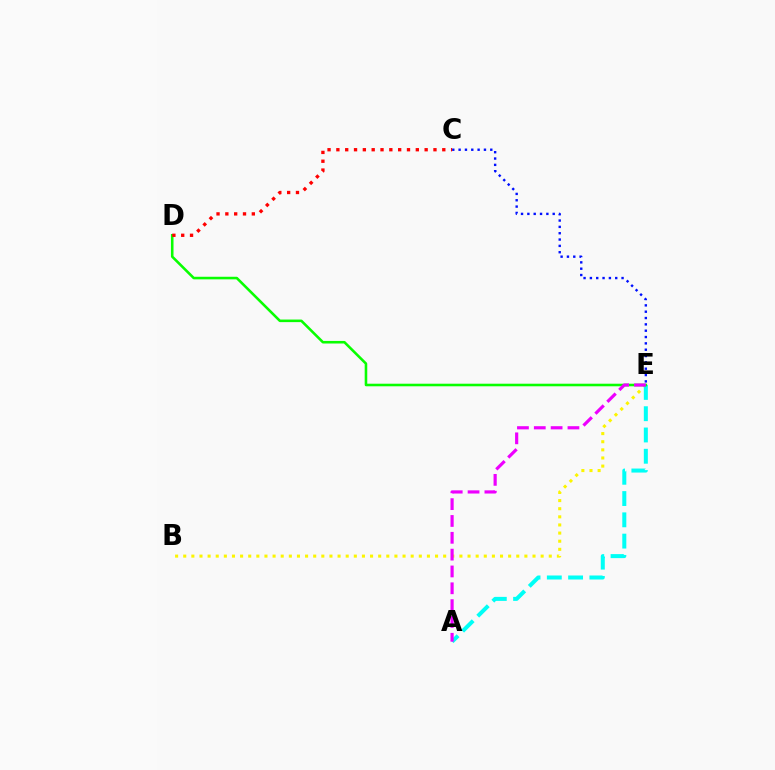{('C', 'E'): [{'color': '#0010ff', 'line_style': 'dotted', 'thickness': 1.72}], ('B', 'E'): [{'color': '#fcf500', 'line_style': 'dotted', 'thickness': 2.21}], ('A', 'E'): [{'color': '#00fff6', 'line_style': 'dashed', 'thickness': 2.89}, {'color': '#ee00ff', 'line_style': 'dashed', 'thickness': 2.29}], ('D', 'E'): [{'color': '#08ff00', 'line_style': 'solid', 'thickness': 1.85}], ('C', 'D'): [{'color': '#ff0000', 'line_style': 'dotted', 'thickness': 2.4}]}